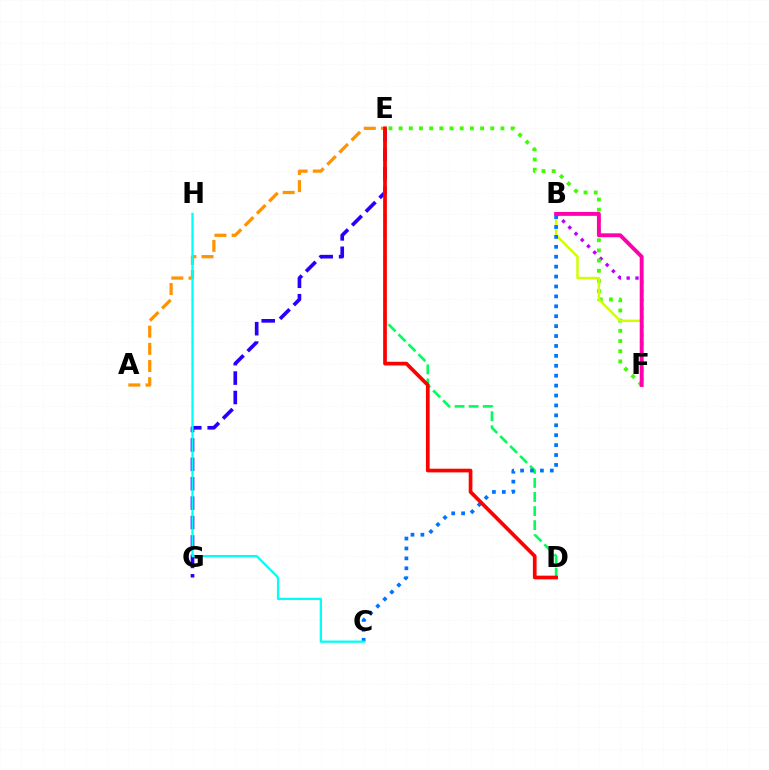{('E', 'G'): [{'color': '#2500ff', 'line_style': 'dashed', 'thickness': 2.64}], ('B', 'F'): [{'color': '#b900ff', 'line_style': 'dotted', 'thickness': 2.4}, {'color': '#d1ff00', 'line_style': 'solid', 'thickness': 1.79}, {'color': '#ff00ac', 'line_style': 'solid', 'thickness': 2.8}], ('A', 'E'): [{'color': '#ff9400', 'line_style': 'dashed', 'thickness': 2.33}], ('E', 'F'): [{'color': '#3dff00', 'line_style': 'dotted', 'thickness': 2.77}], ('D', 'E'): [{'color': '#00ff5c', 'line_style': 'dashed', 'thickness': 1.91}, {'color': '#ff0000', 'line_style': 'solid', 'thickness': 2.66}], ('B', 'C'): [{'color': '#0074ff', 'line_style': 'dotted', 'thickness': 2.69}], ('C', 'H'): [{'color': '#00fff6', 'line_style': 'solid', 'thickness': 1.64}]}